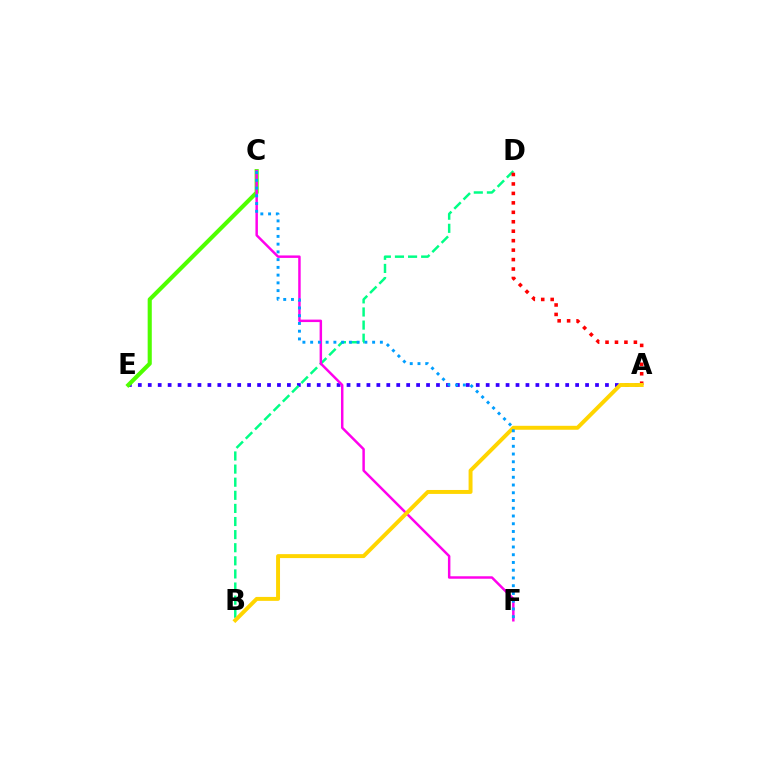{('A', 'E'): [{'color': '#3700ff', 'line_style': 'dotted', 'thickness': 2.7}], ('B', 'D'): [{'color': '#00ff86', 'line_style': 'dashed', 'thickness': 1.78}], ('A', 'D'): [{'color': '#ff0000', 'line_style': 'dotted', 'thickness': 2.57}], ('C', 'E'): [{'color': '#4fff00', 'line_style': 'solid', 'thickness': 2.97}], ('C', 'F'): [{'color': '#ff00ed', 'line_style': 'solid', 'thickness': 1.78}, {'color': '#009eff', 'line_style': 'dotted', 'thickness': 2.1}], ('A', 'B'): [{'color': '#ffd500', 'line_style': 'solid', 'thickness': 2.84}]}